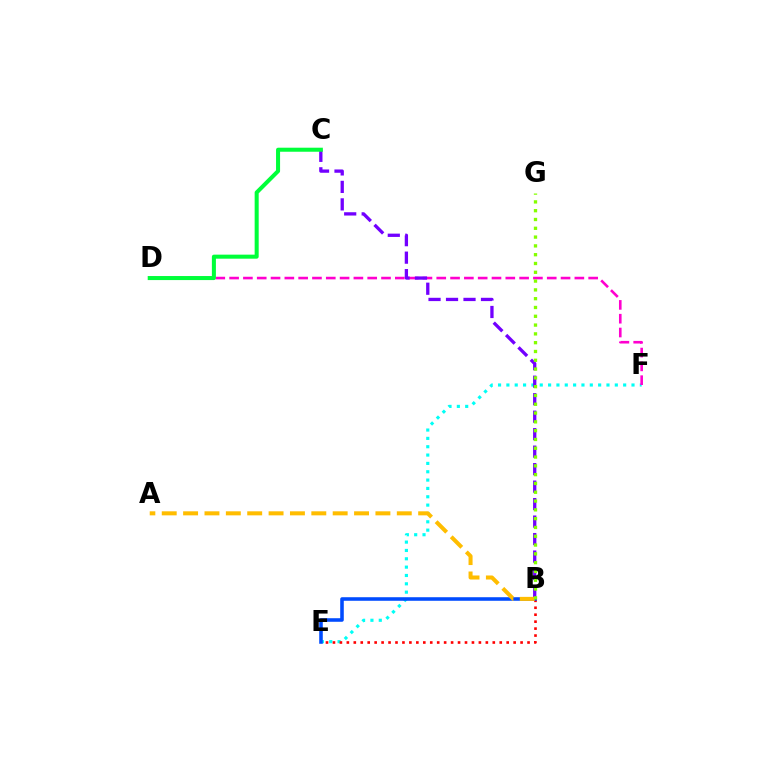{('E', 'F'): [{'color': '#00fff6', 'line_style': 'dotted', 'thickness': 2.27}], ('D', 'F'): [{'color': '#ff00cf', 'line_style': 'dashed', 'thickness': 1.88}], ('B', 'E'): [{'color': '#ff0000', 'line_style': 'dotted', 'thickness': 1.89}, {'color': '#004bff', 'line_style': 'solid', 'thickness': 2.56}], ('B', 'C'): [{'color': '#7200ff', 'line_style': 'dashed', 'thickness': 2.38}], ('C', 'D'): [{'color': '#00ff39', 'line_style': 'solid', 'thickness': 2.9}], ('A', 'B'): [{'color': '#ffbd00', 'line_style': 'dashed', 'thickness': 2.9}], ('B', 'G'): [{'color': '#84ff00', 'line_style': 'dotted', 'thickness': 2.39}]}